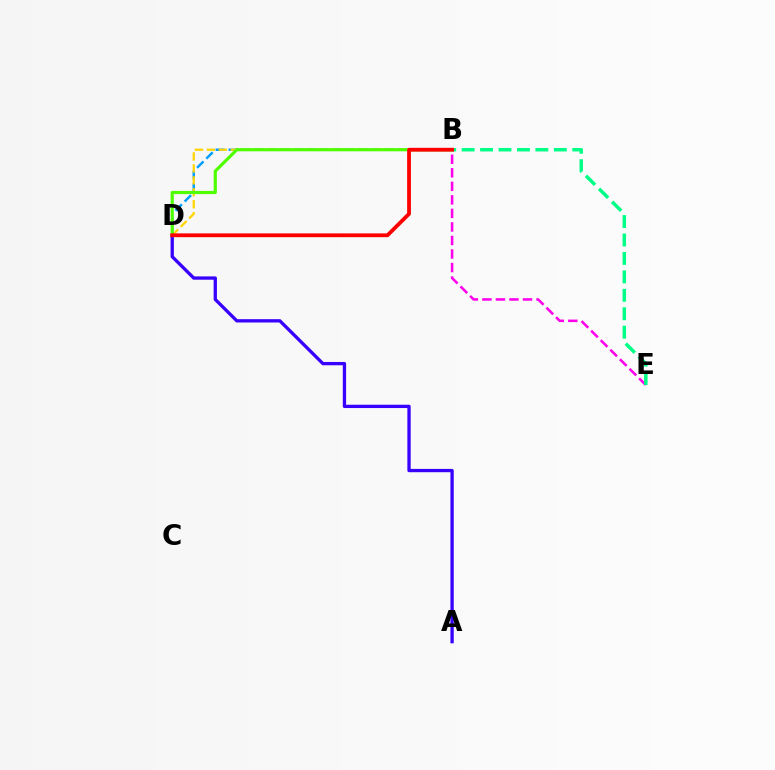{('B', 'E'): [{'color': '#ff00ed', 'line_style': 'dashed', 'thickness': 1.84}, {'color': '#00ff86', 'line_style': 'dashed', 'thickness': 2.51}], ('B', 'D'): [{'color': '#009eff', 'line_style': 'dashed', 'thickness': 1.76}, {'color': '#ffd500', 'line_style': 'dashed', 'thickness': 1.62}, {'color': '#4fff00', 'line_style': 'solid', 'thickness': 2.28}, {'color': '#ff0000', 'line_style': 'solid', 'thickness': 2.74}], ('A', 'D'): [{'color': '#3700ff', 'line_style': 'solid', 'thickness': 2.38}]}